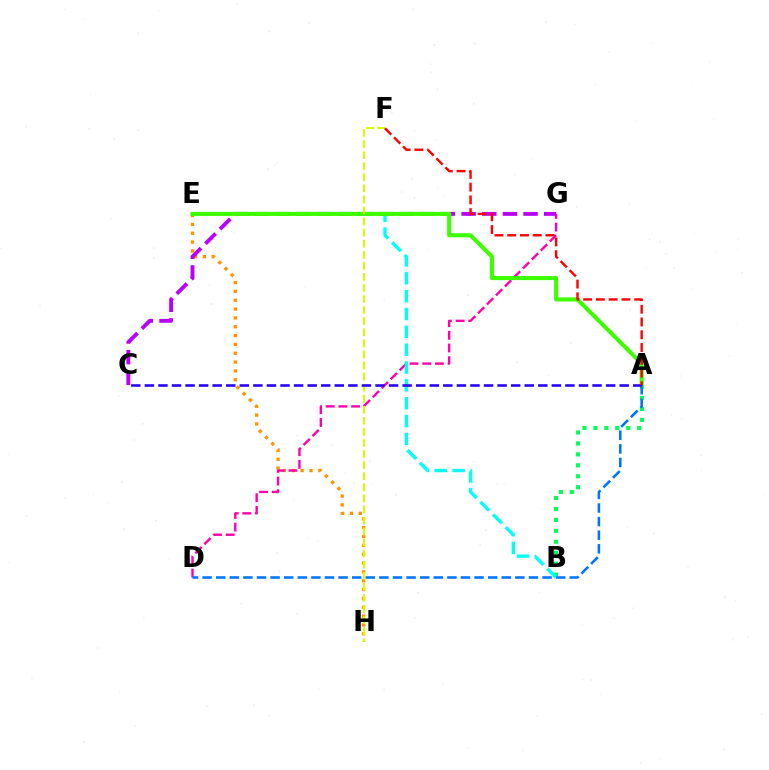{('A', 'B'): [{'color': '#00ff5c', 'line_style': 'dotted', 'thickness': 2.97}], ('E', 'H'): [{'color': '#ff9400', 'line_style': 'dotted', 'thickness': 2.4}], ('D', 'G'): [{'color': '#ff00ac', 'line_style': 'dashed', 'thickness': 1.72}], ('B', 'E'): [{'color': '#00fff6', 'line_style': 'dashed', 'thickness': 2.42}], ('C', 'G'): [{'color': '#b900ff', 'line_style': 'dashed', 'thickness': 2.8}], ('A', 'D'): [{'color': '#0074ff', 'line_style': 'dashed', 'thickness': 1.85}], ('A', 'E'): [{'color': '#3dff00', 'line_style': 'solid', 'thickness': 2.95}], ('F', 'H'): [{'color': '#d1ff00', 'line_style': 'dashed', 'thickness': 1.5}], ('A', 'C'): [{'color': '#2500ff', 'line_style': 'dashed', 'thickness': 1.84}], ('A', 'F'): [{'color': '#ff0000', 'line_style': 'dashed', 'thickness': 1.73}]}